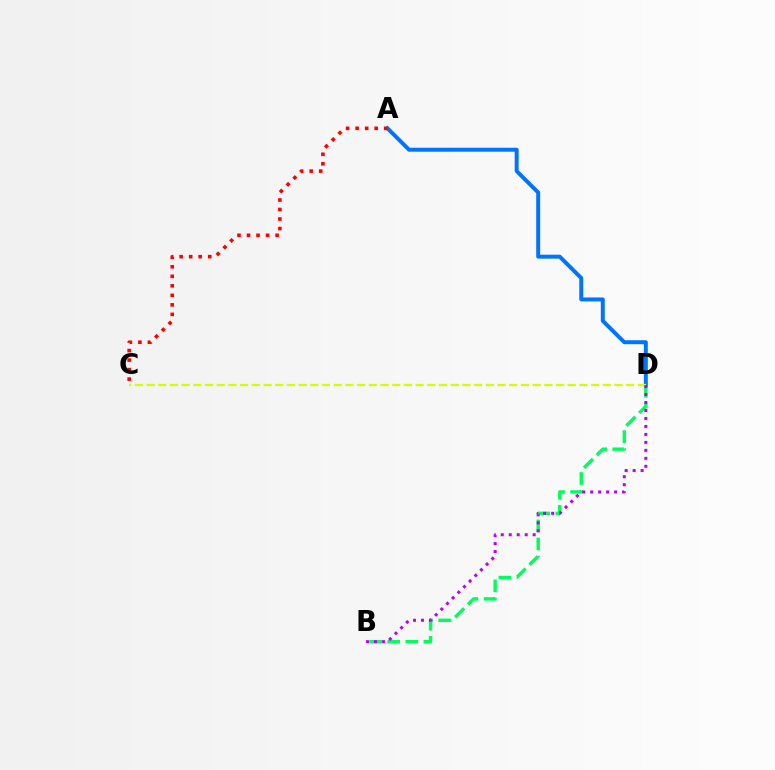{('A', 'D'): [{'color': '#0074ff', 'line_style': 'solid', 'thickness': 2.86}], ('A', 'C'): [{'color': '#ff0000', 'line_style': 'dotted', 'thickness': 2.59}], ('B', 'D'): [{'color': '#00ff5c', 'line_style': 'dashed', 'thickness': 2.46}, {'color': '#b900ff', 'line_style': 'dotted', 'thickness': 2.17}], ('C', 'D'): [{'color': '#d1ff00', 'line_style': 'dashed', 'thickness': 1.59}]}